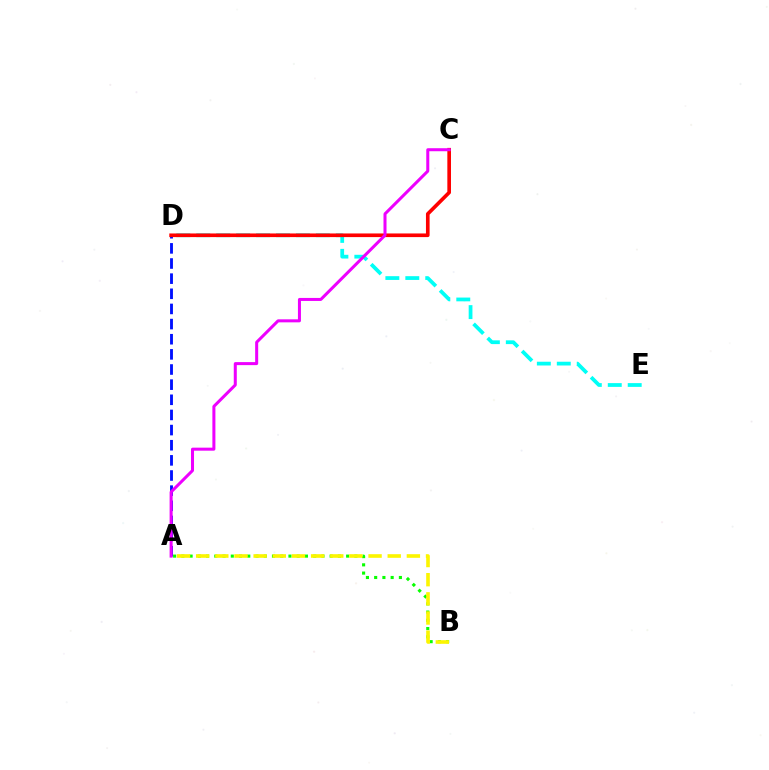{('D', 'E'): [{'color': '#00fff6', 'line_style': 'dashed', 'thickness': 2.71}], ('A', 'B'): [{'color': '#08ff00', 'line_style': 'dotted', 'thickness': 2.24}, {'color': '#fcf500', 'line_style': 'dashed', 'thickness': 2.6}], ('A', 'D'): [{'color': '#0010ff', 'line_style': 'dashed', 'thickness': 2.06}], ('C', 'D'): [{'color': '#ff0000', 'line_style': 'solid', 'thickness': 2.63}], ('A', 'C'): [{'color': '#ee00ff', 'line_style': 'solid', 'thickness': 2.18}]}